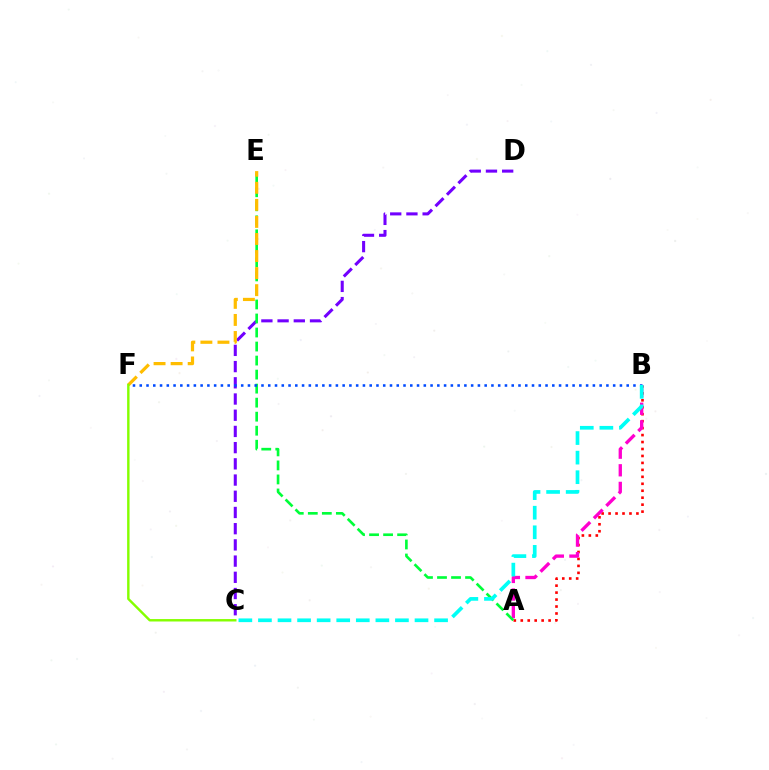{('A', 'B'): [{'color': '#ff0000', 'line_style': 'dotted', 'thickness': 1.89}, {'color': '#ff00cf', 'line_style': 'dashed', 'thickness': 2.39}], ('C', 'D'): [{'color': '#7200ff', 'line_style': 'dashed', 'thickness': 2.2}], ('A', 'E'): [{'color': '#00ff39', 'line_style': 'dashed', 'thickness': 1.91}], ('E', 'F'): [{'color': '#ffbd00', 'line_style': 'dashed', 'thickness': 2.32}], ('B', 'F'): [{'color': '#004bff', 'line_style': 'dotted', 'thickness': 1.84}], ('C', 'F'): [{'color': '#84ff00', 'line_style': 'solid', 'thickness': 1.74}], ('B', 'C'): [{'color': '#00fff6', 'line_style': 'dashed', 'thickness': 2.66}]}